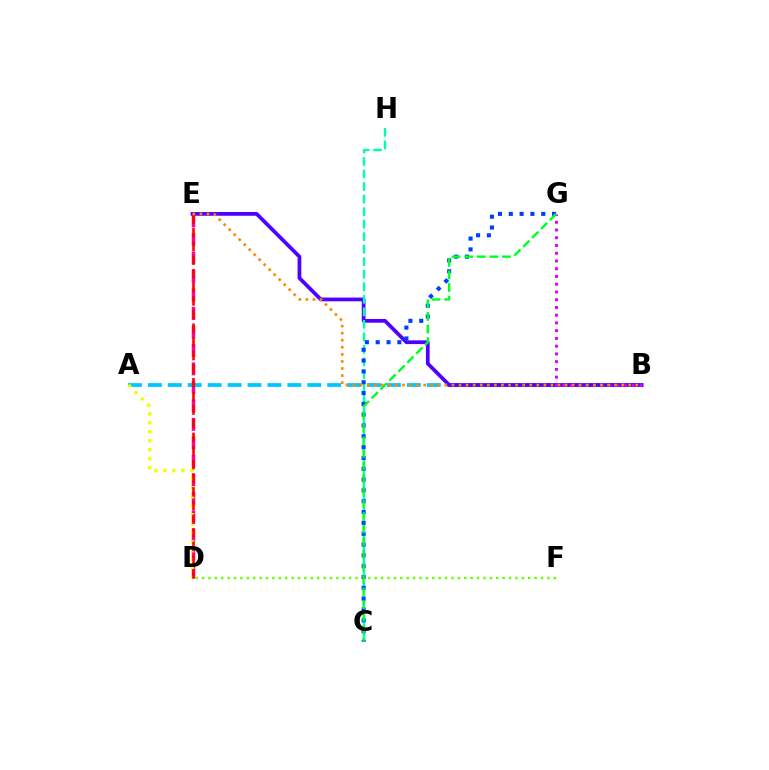{('A', 'B'): [{'color': '#00c7ff', 'line_style': 'dashed', 'thickness': 2.71}], ('B', 'E'): [{'color': '#4f00ff', 'line_style': 'solid', 'thickness': 2.7}, {'color': '#ff8800', 'line_style': 'dotted', 'thickness': 1.92}], ('B', 'G'): [{'color': '#d600ff', 'line_style': 'dotted', 'thickness': 2.1}], ('D', 'E'): [{'color': '#ff00a0', 'line_style': 'dashed', 'thickness': 2.51}, {'color': '#ff0000', 'line_style': 'dashed', 'thickness': 1.85}], ('A', 'D'): [{'color': '#eeff00', 'line_style': 'dotted', 'thickness': 2.44}], ('D', 'F'): [{'color': '#66ff00', 'line_style': 'dotted', 'thickness': 1.74}], ('C', 'H'): [{'color': '#00ffaf', 'line_style': 'dashed', 'thickness': 1.7}], ('C', 'G'): [{'color': '#003fff', 'line_style': 'dotted', 'thickness': 2.94}, {'color': '#00ff27', 'line_style': 'dashed', 'thickness': 1.71}]}